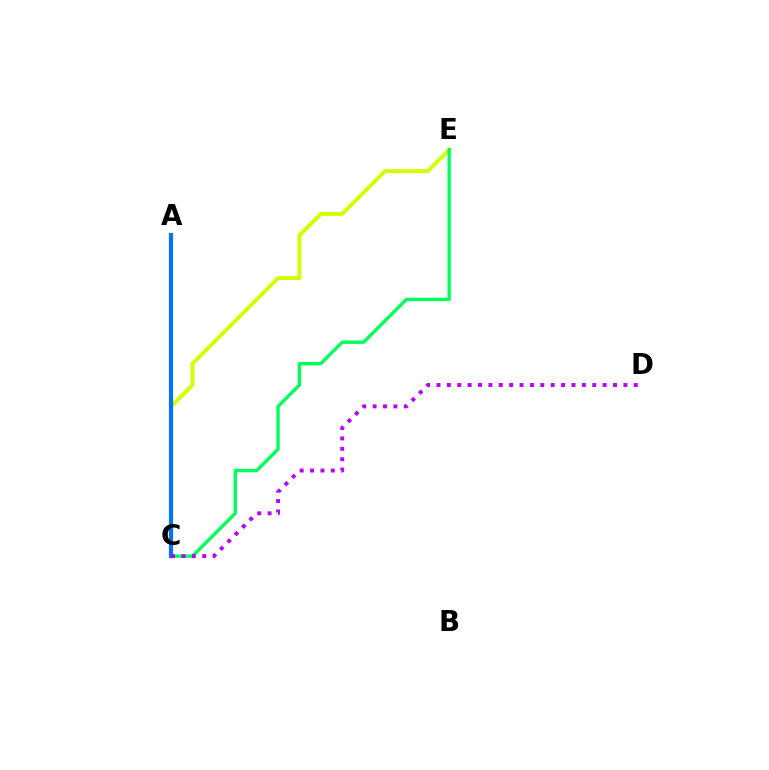{('A', 'C'): [{'color': '#ff0000', 'line_style': 'dotted', 'thickness': 1.85}, {'color': '#0074ff', 'line_style': 'solid', 'thickness': 3.0}], ('C', 'E'): [{'color': '#d1ff00', 'line_style': 'solid', 'thickness': 2.84}, {'color': '#00ff5c', 'line_style': 'solid', 'thickness': 2.42}], ('C', 'D'): [{'color': '#b900ff', 'line_style': 'dotted', 'thickness': 2.82}]}